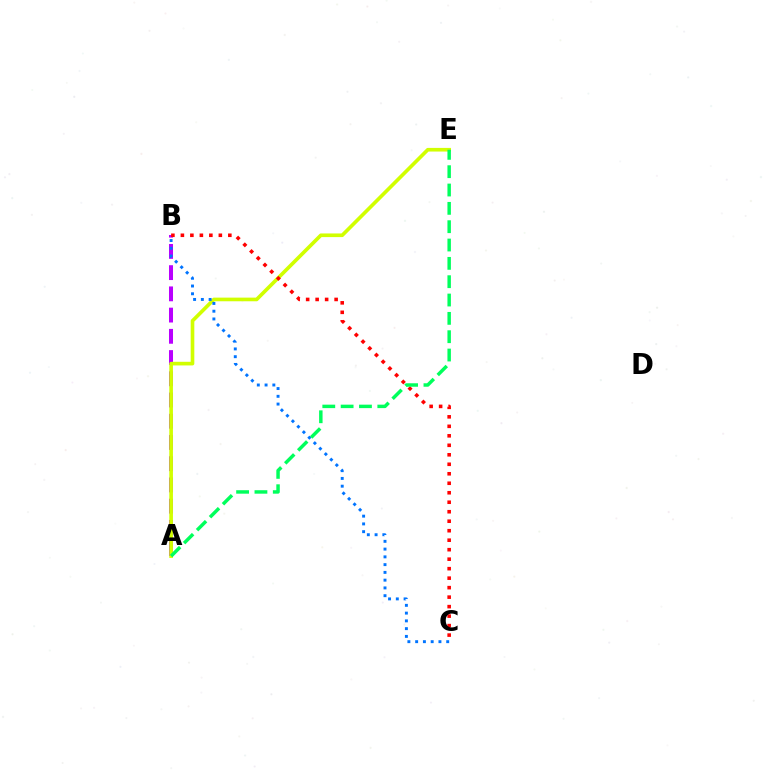{('A', 'B'): [{'color': '#b900ff', 'line_style': 'dashed', 'thickness': 2.88}], ('A', 'E'): [{'color': '#d1ff00', 'line_style': 'solid', 'thickness': 2.63}, {'color': '#00ff5c', 'line_style': 'dashed', 'thickness': 2.49}], ('B', 'C'): [{'color': '#0074ff', 'line_style': 'dotted', 'thickness': 2.11}, {'color': '#ff0000', 'line_style': 'dotted', 'thickness': 2.58}]}